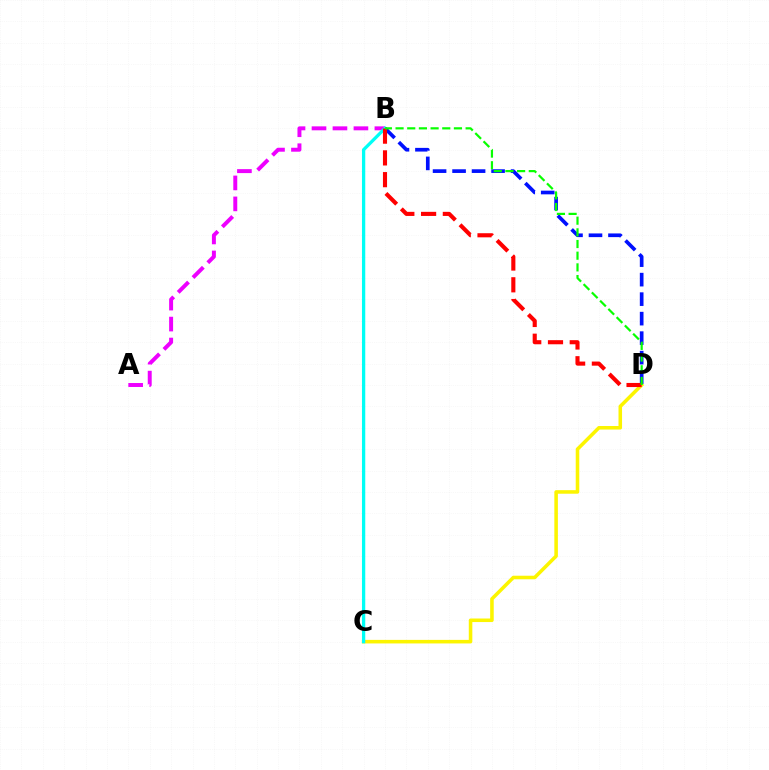{('A', 'B'): [{'color': '#ee00ff', 'line_style': 'dashed', 'thickness': 2.85}], ('C', 'D'): [{'color': '#fcf500', 'line_style': 'solid', 'thickness': 2.56}], ('B', 'C'): [{'color': '#00fff6', 'line_style': 'solid', 'thickness': 2.36}], ('B', 'D'): [{'color': '#0010ff', 'line_style': 'dashed', 'thickness': 2.65}, {'color': '#ff0000', 'line_style': 'dashed', 'thickness': 2.96}, {'color': '#08ff00', 'line_style': 'dashed', 'thickness': 1.59}]}